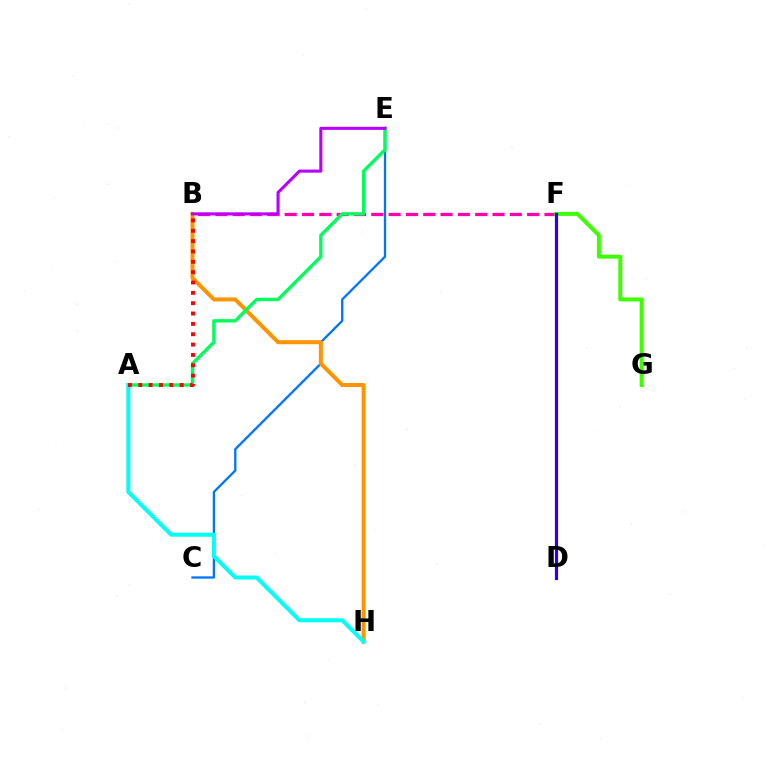{('C', 'E'): [{'color': '#0074ff', 'line_style': 'solid', 'thickness': 1.65}], ('D', 'F'): [{'color': '#d1ff00', 'line_style': 'solid', 'thickness': 1.93}, {'color': '#2500ff', 'line_style': 'solid', 'thickness': 2.29}], ('B', 'F'): [{'color': '#ff00ac', 'line_style': 'dashed', 'thickness': 2.35}], ('B', 'H'): [{'color': '#ff9400', 'line_style': 'solid', 'thickness': 2.87}], ('F', 'G'): [{'color': '#3dff00', 'line_style': 'solid', 'thickness': 2.87}], ('A', 'E'): [{'color': '#00ff5c', 'line_style': 'solid', 'thickness': 2.43}], ('A', 'H'): [{'color': '#00fff6', 'line_style': 'solid', 'thickness': 2.89}], ('B', 'E'): [{'color': '#b900ff', 'line_style': 'solid', 'thickness': 2.22}], ('A', 'B'): [{'color': '#ff0000', 'line_style': 'dotted', 'thickness': 2.81}]}